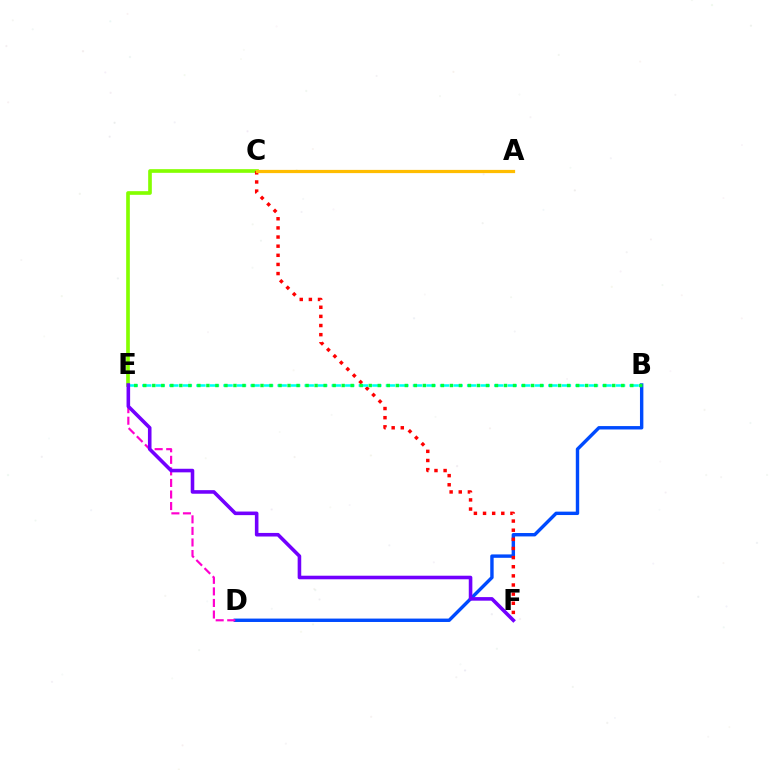{('C', 'E'): [{'color': '#84ff00', 'line_style': 'solid', 'thickness': 2.64}], ('B', 'D'): [{'color': '#004bff', 'line_style': 'solid', 'thickness': 2.45}], ('D', 'E'): [{'color': '#ff00cf', 'line_style': 'dashed', 'thickness': 1.57}], ('C', 'F'): [{'color': '#ff0000', 'line_style': 'dotted', 'thickness': 2.48}], ('B', 'E'): [{'color': '#00fff6', 'line_style': 'dashed', 'thickness': 1.84}, {'color': '#00ff39', 'line_style': 'dotted', 'thickness': 2.45}], ('E', 'F'): [{'color': '#7200ff', 'line_style': 'solid', 'thickness': 2.58}], ('A', 'C'): [{'color': '#ffbd00', 'line_style': 'solid', 'thickness': 2.32}]}